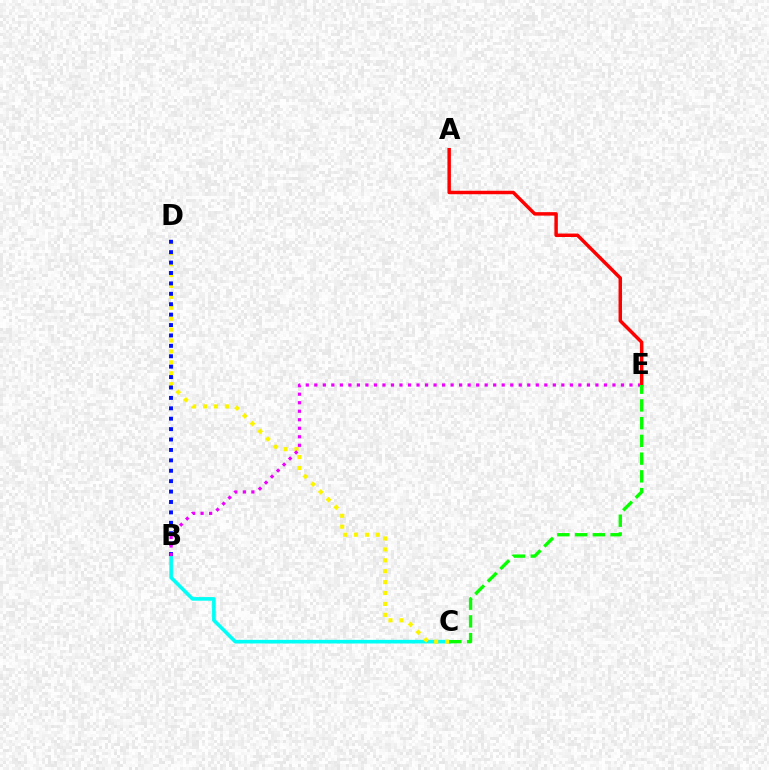{('B', 'C'): [{'color': '#00fff6', 'line_style': 'solid', 'thickness': 2.6}], ('C', 'D'): [{'color': '#fcf500', 'line_style': 'dotted', 'thickness': 2.96}], ('B', 'D'): [{'color': '#0010ff', 'line_style': 'dotted', 'thickness': 2.83}], ('B', 'E'): [{'color': '#ee00ff', 'line_style': 'dotted', 'thickness': 2.31}], ('A', 'E'): [{'color': '#ff0000', 'line_style': 'solid', 'thickness': 2.5}], ('C', 'E'): [{'color': '#08ff00', 'line_style': 'dashed', 'thickness': 2.41}]}